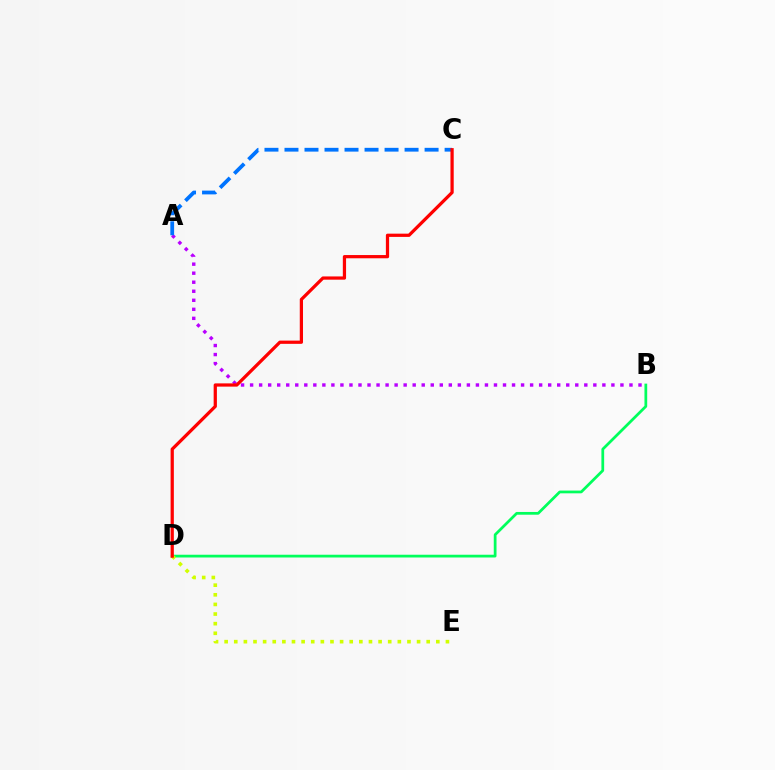{('B', 'D'): [{'color': '#00ff5c', 'line_style': 'solid', 'thickness': 1.98}], ('D', 'E'): [{'color': '#d1ff00', 'line_style': 'dotted', 'thickness': 2.61}], ('A', 'B'): [{'color': '#b900ff', 'line_style': 'dotted', 'thickness': 2.45}], ('A', 'C'): [{'color': '#0074ff', 'line_style': 'dashed', 'thickness': 2.72}], ('C', 'D'): [{'color': '#ff0000', 'line_style': 'solid', 'thickness': 2.33}]}